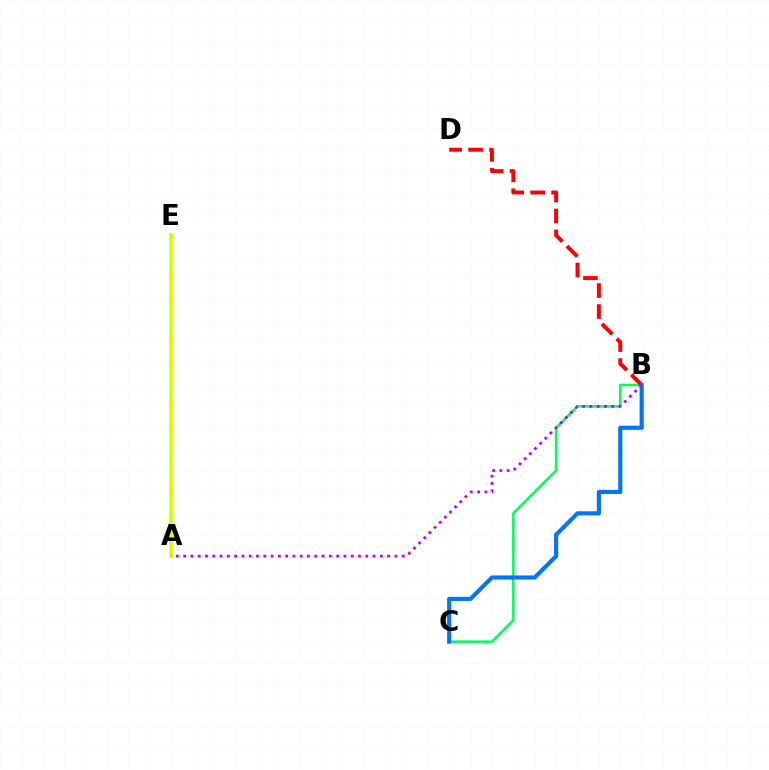{('A', 'E'): [{'color': '#d1ff00', 'line_style': 'solid', 'thickness': 2.61}], ('B', 'C'): [{'color': '#00ff5c', 'line_style': 'solid', 'thickness': 1.85}, {'color': '#0074ff', 'line_style': 'solid', 'thickness': 2.97}], ('B', 'D'): [{'color': '#ff0000', 'line_style': 'dashed', 'thickness': 2.85}], ('A', 'B'): [{'color': '#b900ff', 'line_style': 'dotted', 'thickness': 1.98}]}